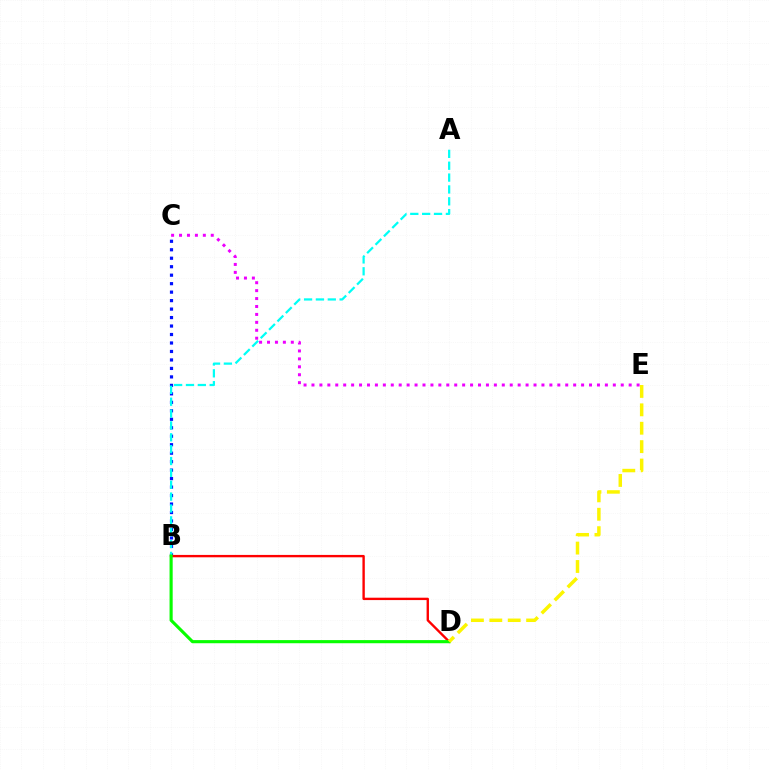{('B', 'C'): [{'color': '#0010ff', 'line_style': 'dotted', 'thickness': 2.3}], ('C', 'E'): [{'color': '#ee00ff', 'line_style': 'dotted', 'thickness': 2.15}], ('A', 'B'): [{'color': '#00fff6', 'line_style': 'dashed', 'thickness': 1.61}], ('B', 'D'): [{'color': '#ff0000', 'line_style': 'solid', 'thickness': 1.71}, {'color': '#08ff00', 'line_style': 'solid', 'thickness': 2.25}], ('D', 'E'): [{'color': '#fcf500', 'line_style': 'dashed', 'thickness': 2.5}]}